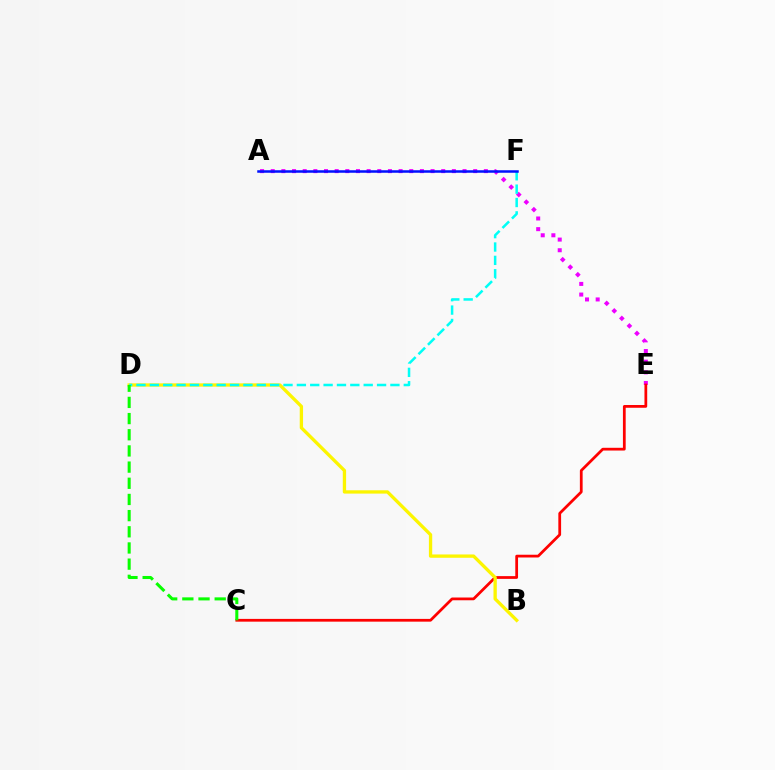{('A', 'E'): [{'color': '#ee00ff', 'line_style': 'dotted', 'thickness': 2.9}], ('C', 'E'): [{'color': '#ff0000', 'line_style': 'solid', 'thickness': 1.98}], ('B', 'D'): [{'color': '#fcf500', 'line_style': 'solid', 'thickness': 2.39}], ('D', 'F'): [{'color': '#00fff6', 'line_style': 'dashed', 'thickness': 1.82}], ('C', 'D'): [{'color': '#08ff00', 'line_style': 'dashed', 'thickness': 2.2}], ('A', 'F'): [{'color': '#0010ff', 'line_style': 'solid', 'thickness': 1.81}]}